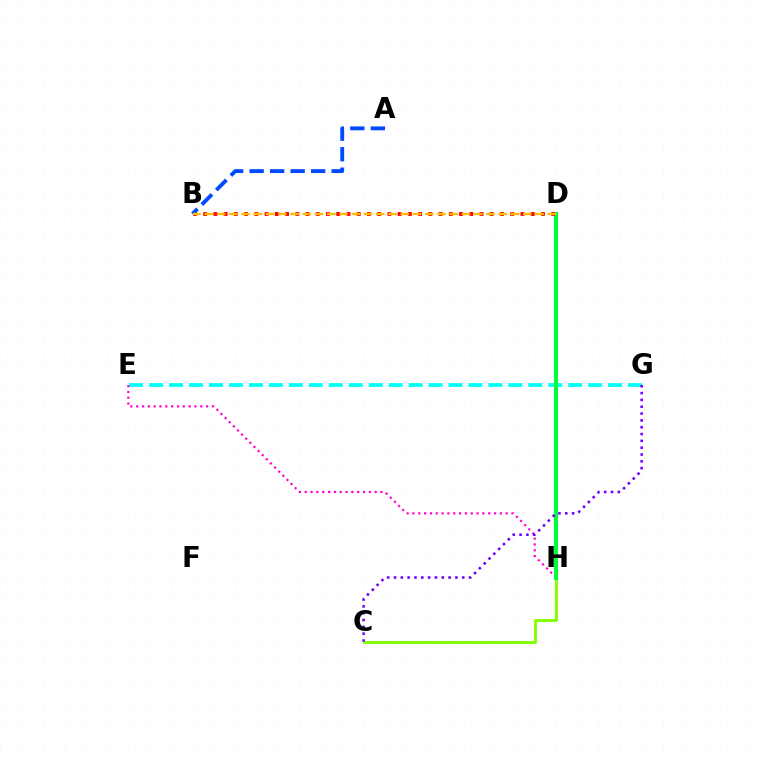{('C', 'H'): [{'color': '#84ff00', 'line_style': 'solid', 'thickness': 2.08}], ('E', 'G'): [{'color': '#00fff6', 'line_style': 'dashed', 'thickness': 2.71}], ('E', 'H'): [{'color': '#ff00cf', 'line_style': 'dotted', 'thickness': 1.58}], ('D', 'H'): [{'color': '#00ff39', 'line_style': 'solid', 'thickness': 2.95}], ('B', 'D'): [{'color': '#ff0000', 'line_style': 'dotted', 'thickness': 2.78}, {'color': '#ffbd00', 'line_style': 'dashed', 'thickness': 1.66}], ('A', 'B'): [{'color': '#004bff', 'line_style': 'dashed', 'thickness': 2.78}], ('C', 'G'): [{'color': '#7200ff', 'line_style': 'dotted', 'thickness': 1.85}]}